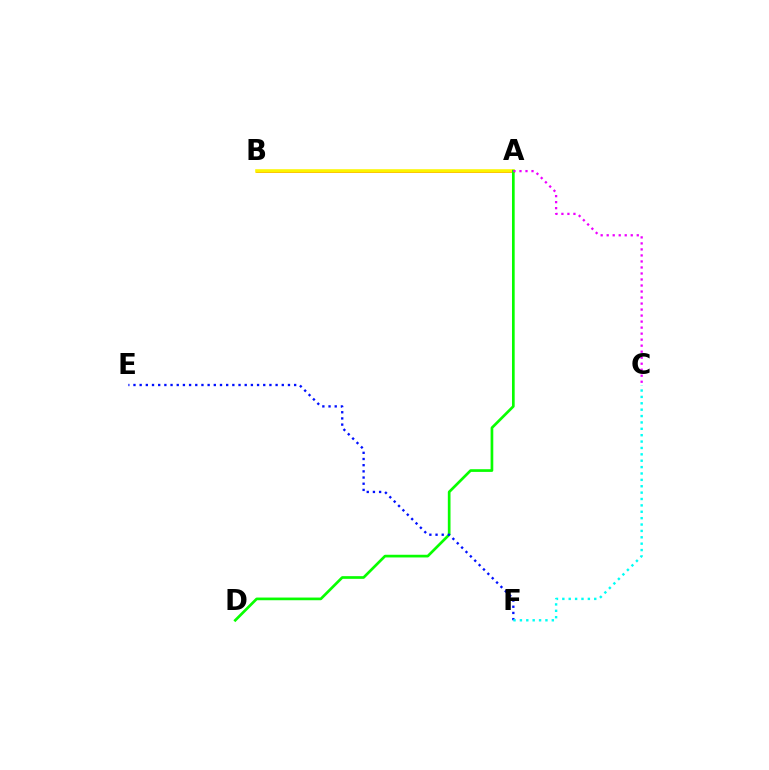{('A', 'B'): [{'color': '#ff0000', 'line_style': 'solid', 'thickness': 1.96}, {'color': '#fcf500', 'line_style': 'solid', 'thickness': 2.56}], ('A', 'D'): [{'color': '#08ff00', 'line_style': 'solid', 'thickness': 1.94}], ('E', 'F'): [{'color': '#0010ff', 'line_style': 'dotted', 'thickness': 1.68}], ('A', 'C'): [{'color': '#ee00ff', 'line_style': 'dotted', 'thickness': 1.63}], ('C', 'F'): [{'color': '#00fff6', 'line_style': 'dotted', 'thickness': 1.73}]}